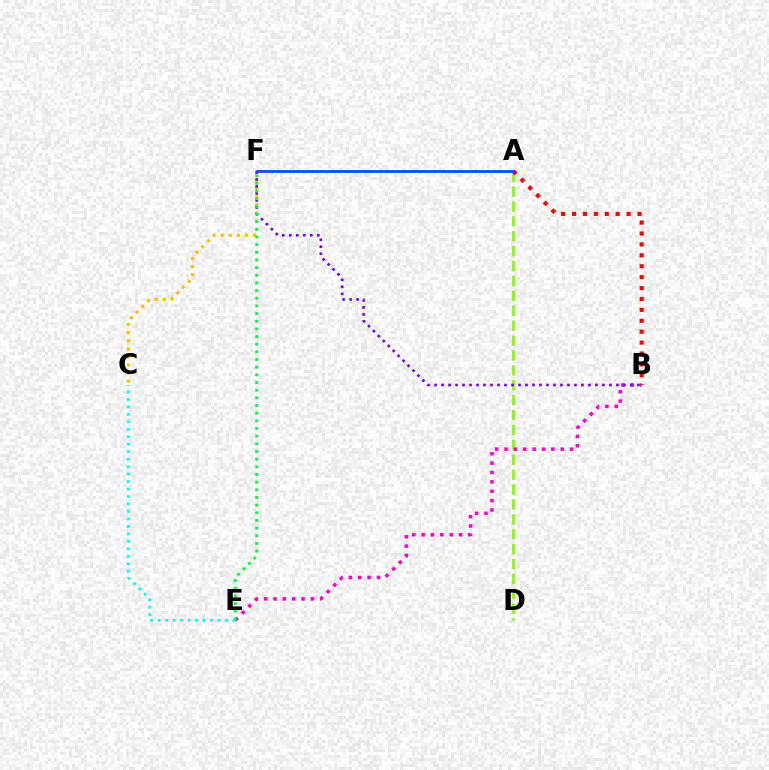{('A', 'D'): [{'color': '#84ff00', 'line_style': 'dashed', 'thickness': 2.02}], ('B', 'E'): [{'color': '#ff00cf', 'line_style': 'dotted', 'thickness': 2.54}], ('A', 'B'): [{'color': '#ff0000', 'line_style': 'dotted', 'thickness': 2.96}], ('C', 'E'): [{'color': '#00fff6', 'line_style': 'dotted', 'thickness': 2.03}], ('C', 'F'): [{'color': '#ffbd00', 'line_style': 'dotted', 'thickness': 2.2}], ('B', 'F'): [{'color': '#7200ff', 'line_style': 'dotted', 'thickness': 1.9}], ('E', 'F'): [{'color': '#00ff39', 'line_style': 'dotted', 'thickness': 2.08}], ('A', 'F'): [{'color': '#004bff', 'line_style': 'solid', 'thickness': 1.97}]}